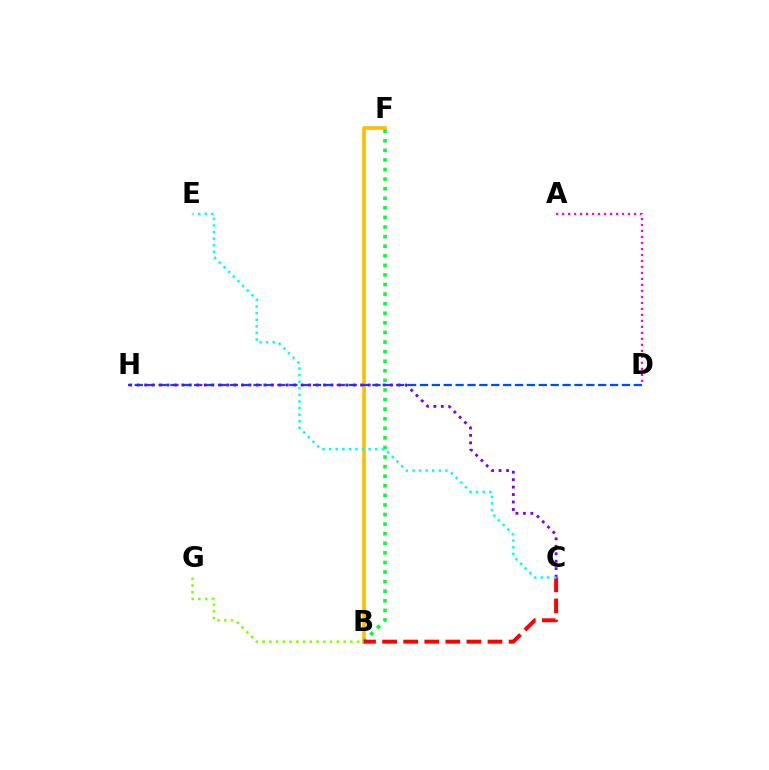{('B', 'F'): [{'color': '#ffbd00', 'line_style': 'solid', 'thickness': 2.62}, {'color': '#00ff39', 'line_style': 'dotted', 'thickness': 2.6}], ('D', 'H'): [{'color': '#004bff', 'line_style': 'dashed', 'thickness': 1.61}], ('C', 'H'): [{'color': '#7200ff', 'line_style': 'dotted', 'thickness': 2.02}], ('B', 'G'): [{'color': '#84ff00', 'line_style': 'dotted', 'thickness': 1.83}], ('B', 'C'): [{'color': '#ff0000', 'line_style': 'dashed', 'thickness': 2.86}], ('C', 'E'): [{'color': '#00fff6', 'line_style': 'dotted', 'thickness': 1.79}], ('A', 'D'): [{'color': '#ff00cf', 'line_style': 'dotted', 'thickness': 1.63}]}